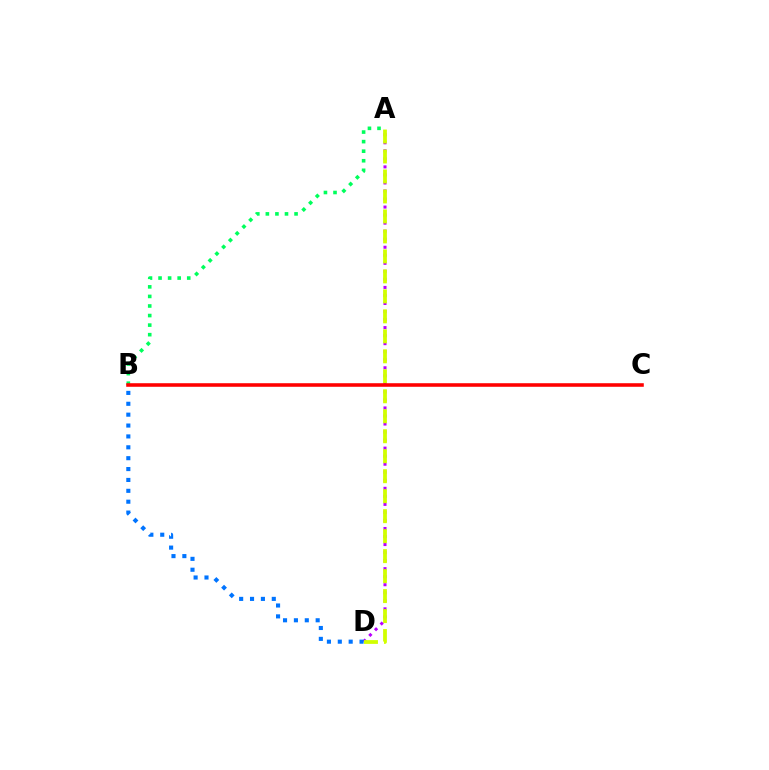{('A', 'D'): [{'color': '#b900ff', 'line_style': 'dotted', 'thickness': 2.18}, {'color': '#d1ff00', 'line_style': 'dashed', 'thickness': 2.71}], ('A', 'B'): [{'color': '#00ff5c', 'line_style': 'dotted', 'thickness': 2.6}], ('B', 'D'): [{'color': '#0074ff', 'line_style': 'dotted', 'thickness': 2.96}], ('B', 'C'): [{'color': '#ff0000', 'line_style': 'solid', 'thickness': 2.56}]}